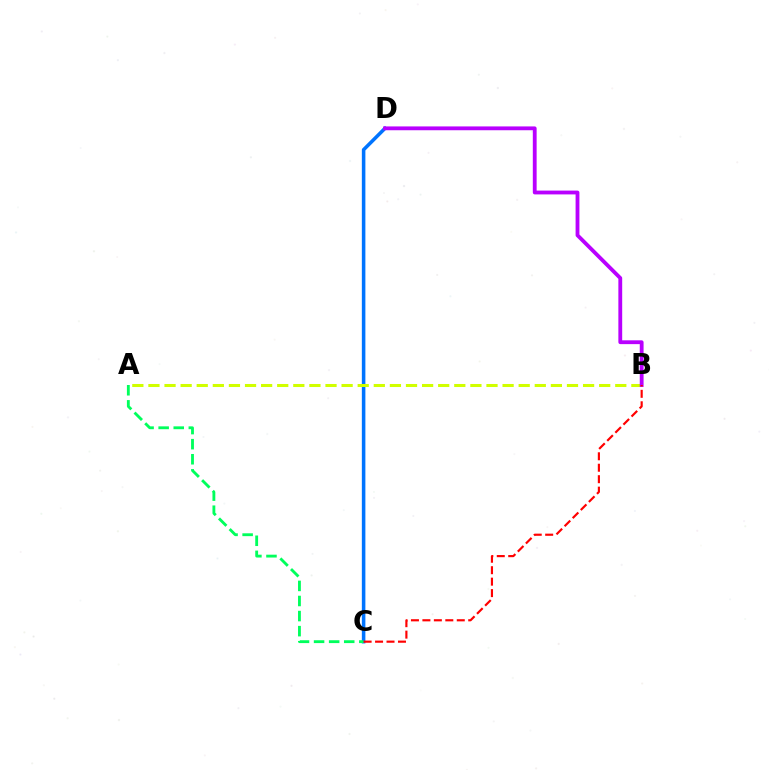{('C', 'D'): [{'color': '#0074ff', 'line_style': 'solid', 'thickness': 2.55}], ('A', 'B'): [{'color': '#d1ff00', 'line_style': 'dashed', 'thickness': 2.19}], ('B', 'D'): [{'color': '#b900ff', 'line_style': 'solid', 'thickness': 2.75}], ('A', 'C'): [{'color': '#00ff5c', 'line_style': 'dashed', 'thickness': 2.05}], ('B', 'C'): [{'color': '#ff0000', 'line_style': 'dashed', 'thickness': 1.56}]}